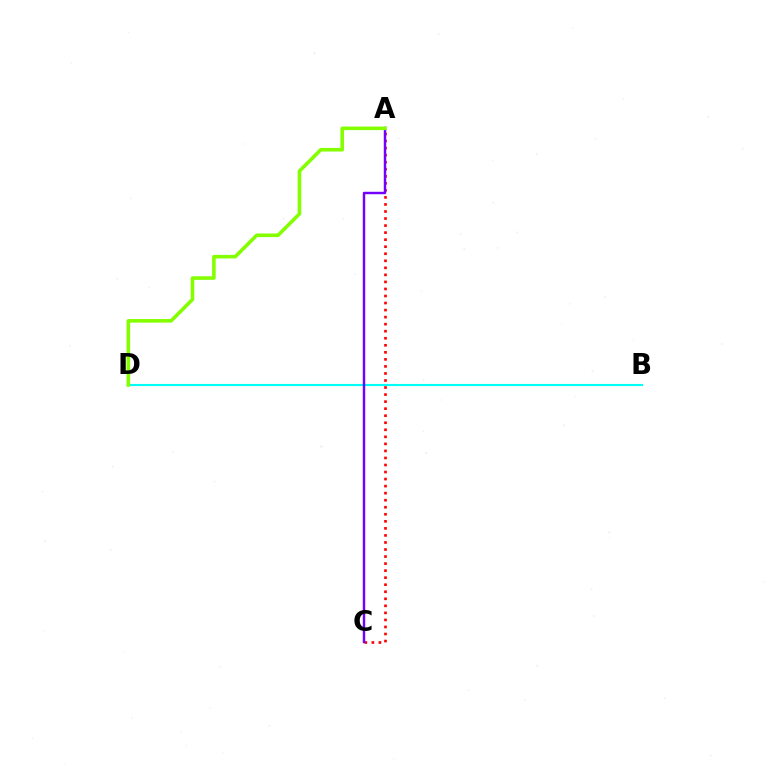{('B', 'D'): [{'color': '#00fff6', 'line_style': 'solid', 'thickness': 1.53}], ('A', 'C'): [{'color': '#ff0000', 'line_style': 'dotted', 'thickness': 1.91}, {'color': '#7200ff', 'line_style': 'solid', 'thickness': 1.76}], ('A', 'D'): [{'color': '#84ff00', 'line_style': 'solid', 'thickness': 2.58}]}